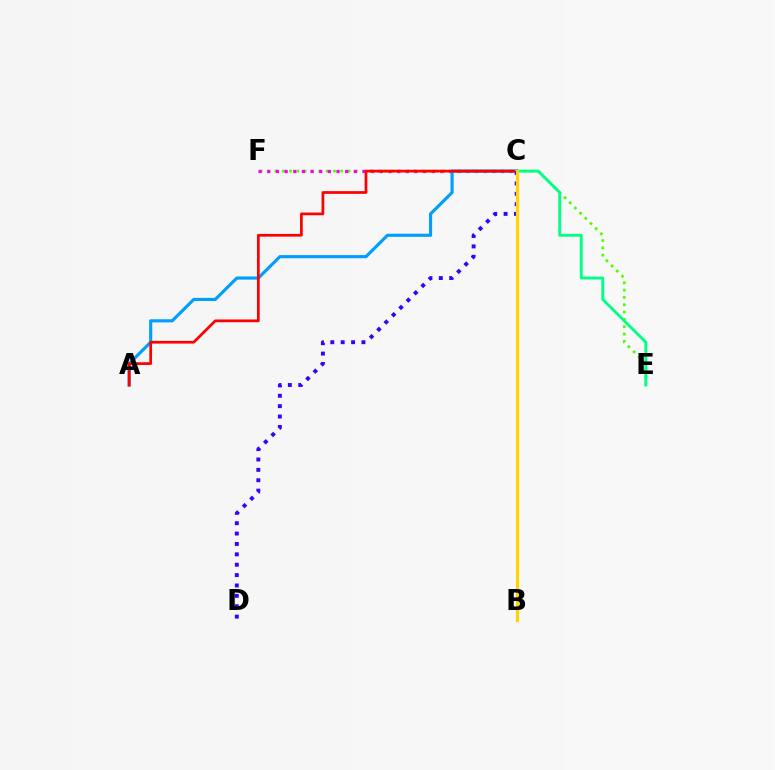{('E', 'F'): [{'color': '#4fff00', 'line_style': 'dotted', 'thickness': 1.99}], ('C', 'F'): [{'color': '#ff00ed', 'line_style': 'dotted', 'thickness': 2.35}], ('A', 'C'): [{'color': '#009eff', 'line_style': 'solid', 'thickness': 2.26}, {'color': '#ff0000', 'line_style': 'solid', 'thickness': 1.96}], ('C', 'E'): [{'color': '#00ff86', 'line_style': 'solid', 'thickness': 2.06}], ('C', 'D'): [{'color': '#3700ff', 'line_style': 'dotted', 'thickness': 2.82}], ('B', 'C'): [{'color': '#ffd500', 'line_style': 'solid', 'thickness': 2.27}]}